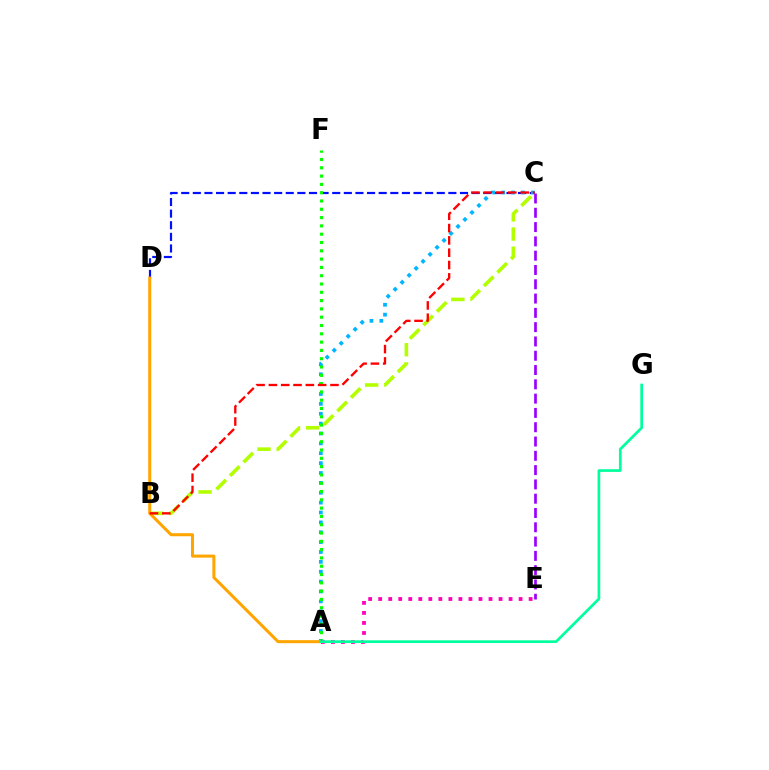{('C', 'D'): [{'color': '#0010ff', 'line_style': 'dashed', 'thickness': 1.58}], ('B', 'C'): [{'color': '#b3ff00', 'line_style': 'dashed', 'thickness': 2.6}, {'color': '#ff0000', 'line_style': 'dashed', 'thickness': 1.67}], ('A', 'C'): [{'color': '#00b5ff', 'line_style': 'dotted', 'thickness': 2.68}], ('A', 'D'): [{'color': '#ffa500', 'line_style': 'solid', 'thickness': 2.19}], ('A', 'F'): [{'color': '#08ff00', 'line_style': 'dotted', 'thickness': 2.26}], ('A', 'E'): [{'color': '#ff00bd', 'line_style': 'dotted', 'thickness': 2.72}], ('C', 'E'): [{'color': '#9b00ff', 'line_style': 'dashed', 'thickness': 1.94}], ('A', 'G'): [{'color': '#00ff9d', 'line_style': 'solid', 'thickness': 1.94}]}